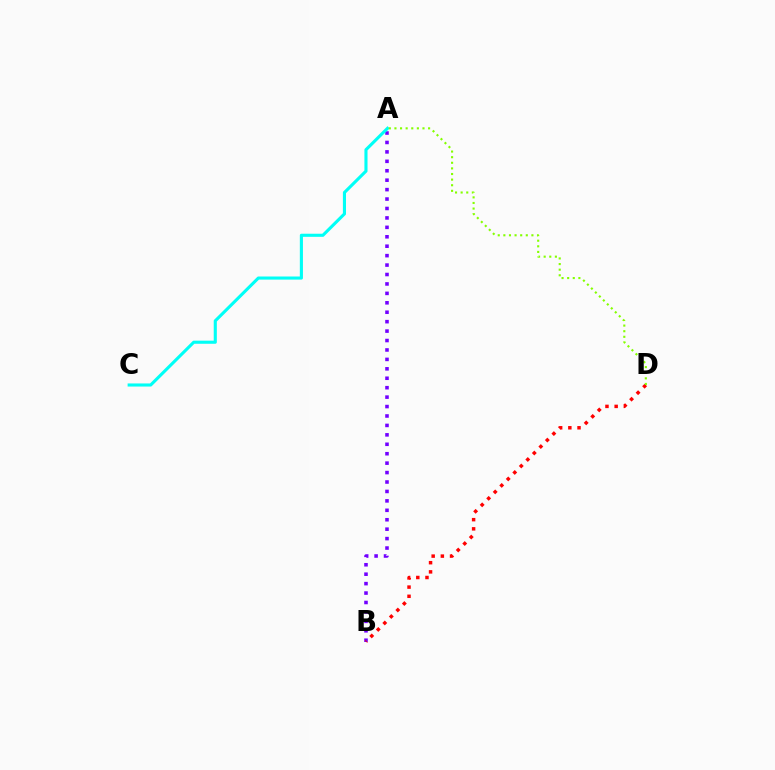{('A', 'B'): [{'color': '#7200ff', 'line_style': 'dotted', 'thickness': 2.56}], ('A', 'C'): [{'color': '#00fff6', 'line_style': 'solid', 'thickness': 2.24}], ('B', 'D'): [{'color': '#ff0000', 'line_style': 'dotted', 'thickness': 2.5}], ('A', 'D'): [{'color': '#84ff00', 'line_style': 'dotted', 'thickness': 1.52}]}